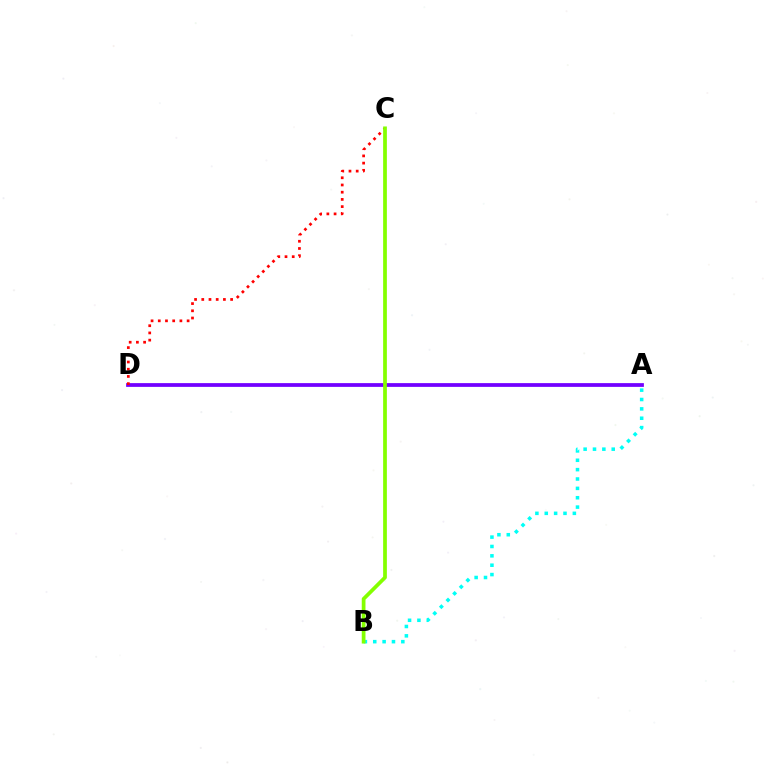{('A', 'B'): [{'color': '#00fff6', 'line_style': 'dotted', 'thickness': 2.54}], ('A', 'D'): [{'color': '#7200ff', 'line_style': 'solid', 'thickness': 2.7}], ('C', 'D'): [{'color': '#ff0000', 'line_style': 'dotted', 'thickness': 1.96}], ('B', 'C'): [{'color': '#84ff00', 'line_style': 'solid', 'thickness': 2.69}]}